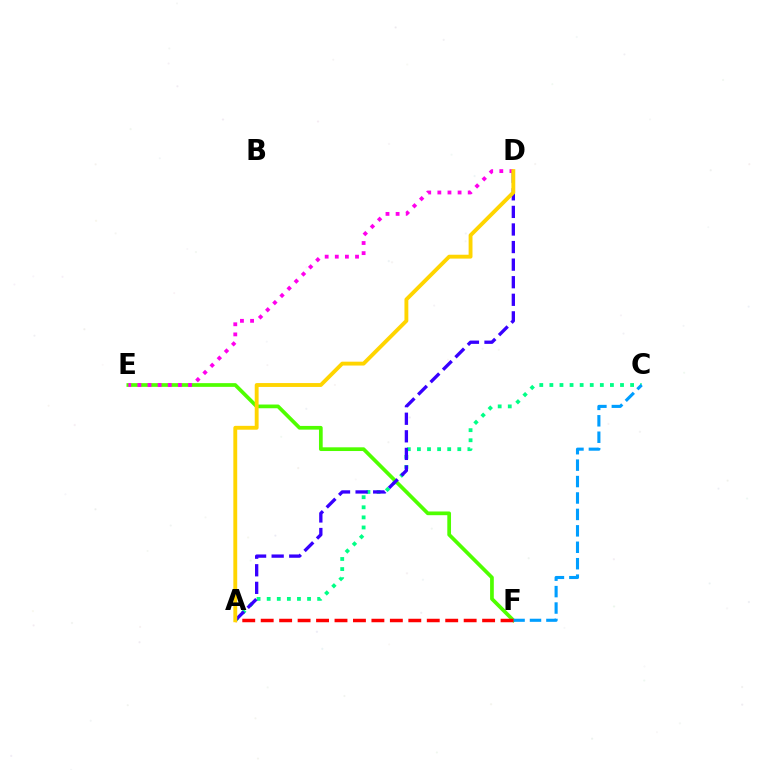{('A', 'C'): [{'color': '#00ff86', 'line_style': 'dotted', 'thickness': 2.74}], ('E', 'F'): [{'color': '#4fff00', 'line_style': 'solid', 'thickness': 2.67}], ('A', 'D'): [{'color': '#3700ff', 'line_style': 'dashed', 'thickness': 2.39}, {'color': '#ffd500', 'line_style': 'solid', 'thickness': 2.79}], ('C', 'F'): [{'color': '#009eff', 'line_style': 'dashed', 'thickness': 2.23}], ('A', 'F'): [{'color': '#ff0000', 'line_style': 'dashed', 'thickness': 2.51}], ('D', 'E'): [{'color': '#ff00ed', 'line_style': 'dotted', 'thickness': 2.75}]}